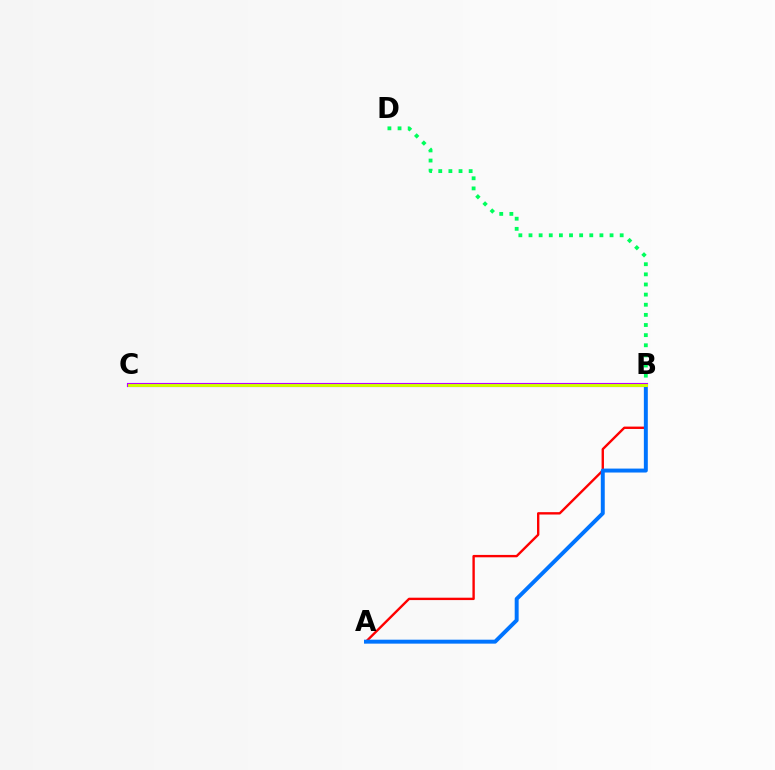{('B', 'D'): [{'color': '#00ff5c', 'line_style': 'dotted', 'thickness': 2.75}], ('A', 'B'): [{'color': '#ff0000', 'line_style': 'solid', 'thickness': 1.71}, {'color': '#0074ff', 'line_style': 'solid', 'thickness': 2.84}], ('B', 'C'): [{'color': '#b900ff', 'line_style': 'solid', 'thickness': 2.98}, {'color': '#d1ff00', 'line_style': 'solid', 'thickness': 2.13}]}